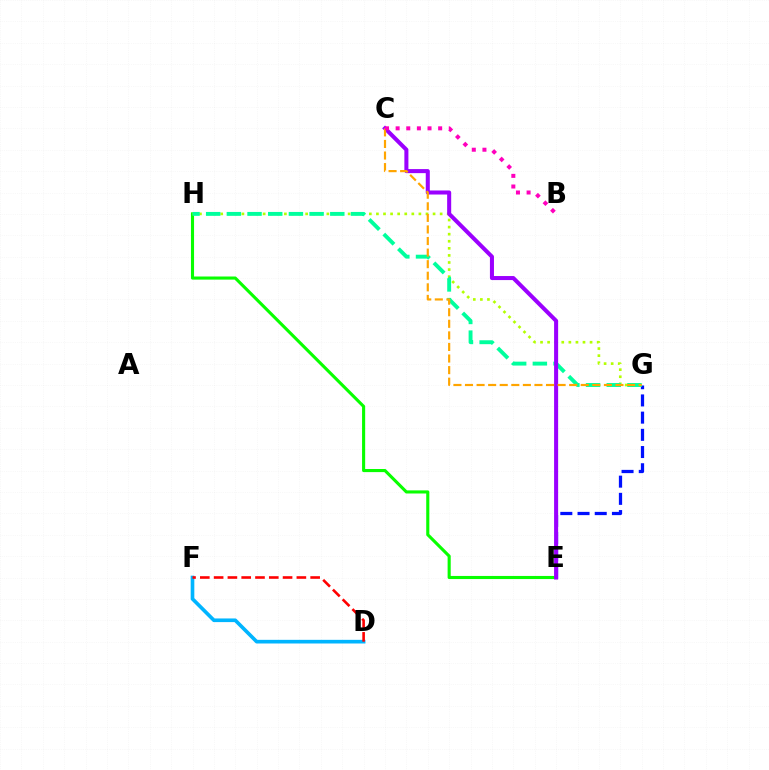{('E', 'H'): [{'color': '#08ff00', 'line_style': 'solid', 'thickness': 2.24}], ('E', 'G'): [{'color': '#0010ff', 'line_style': 'dashed', 'thickness': 2.34}], ('D', 'F'): [{'color': '#00b5ff', 'line_style': 'solid', 'thickness': 2.63}, {'color': '#ff0000', 'line_style': 'dashed', 'thickness': 1.87}], ('G', 'H'): [{'color': '#b3ff00', 'line_style': 'dotted', 'thickness': 1.92}, {'color': '#00ff9d', 'line_style': 'dashed', 'thickness': 2.81}], ('C', 'E'): [{'color': '#9b00ff', 'line_style': 'solid', 'thickness': 2.91}], ('C', 'G'): [{'color': '#ffa500', 'line_style': 'dashed', 'thickness': 1.57}], ('B', 'C'): [{'color': '#ff00bd', 'line_style': 'dotted', 'thickness': 2.89}]}